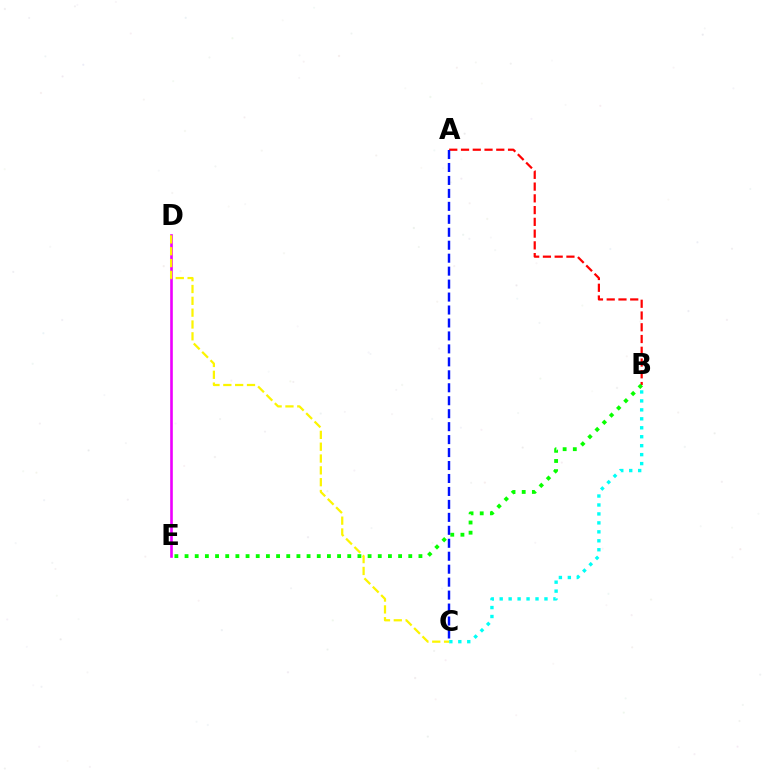{('A', 'B'): [{'color': '#ff0000', 'line_style': 'dashed', 'thickness': 1.6}], ('B', 'C'): [{'color': '#00fff6', 'line_style': 'dotted', 'thickness': 2.43}], ('D', 'E'): [{'color': '#ee00ff', 'line_style': 'solid', 'thickness': 1.89}], ('C', 'D'): [{'color': '#fcf500', 'line_style': 'dashed', 'thickness': 1.61}], ('B', 'E'): [{'color': '#08ff00', 'line_style': 'dotted', 'thickness': 2.76}], ('A', 'C'): [{'color': '#0010ff', 'line_style': 'dashed', 'thickness': 1.76}]}